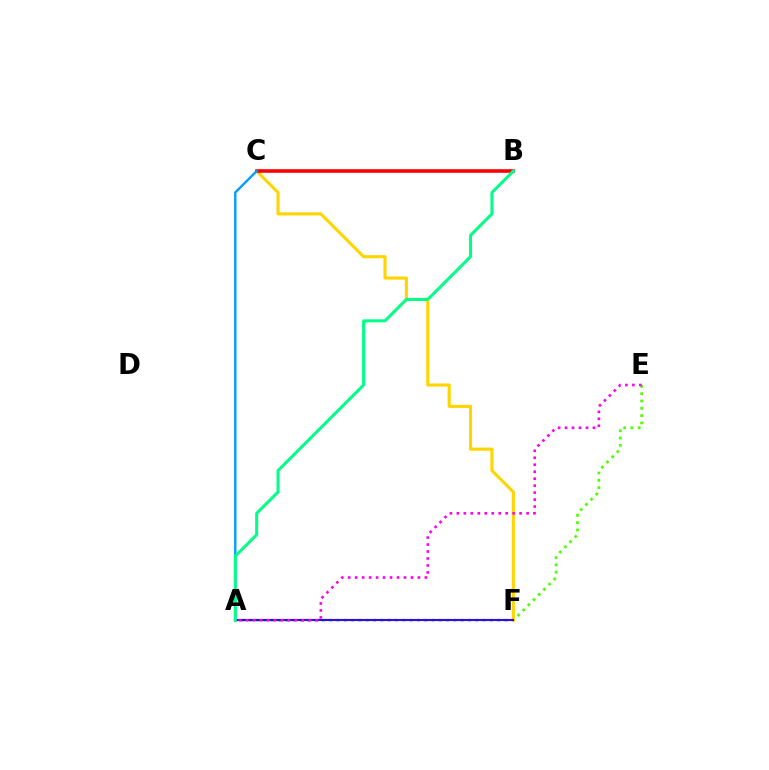{('A', 'E'): [{'color': '#4fff00', 'line_style': 'dotted', 'thickness': 1.99}, {'color': '#ff00ed', 'line_style': 'dotted', 'thickness': 1.89}], ('C', 'F'): [{'color': '#ffd500', 'line_style': 'solid', 'thickness': 2.23}], ('B', 'C'): [{'color': '#ff0000', 'line_style': 'solid', 'thickness': 2.58}], ('A', 'C'): [{'color': '#009eff', 'line_style': 'solid', 'thickness': 1.72}], ('A', 'F'): [{'color': '#3700ff', 'line_style': 'solid', 'thickness': 1.53}], ('A', 'B'): [{'color': '#00ff86', 'line_style': 'solid', 'thickness': 2.17}]}